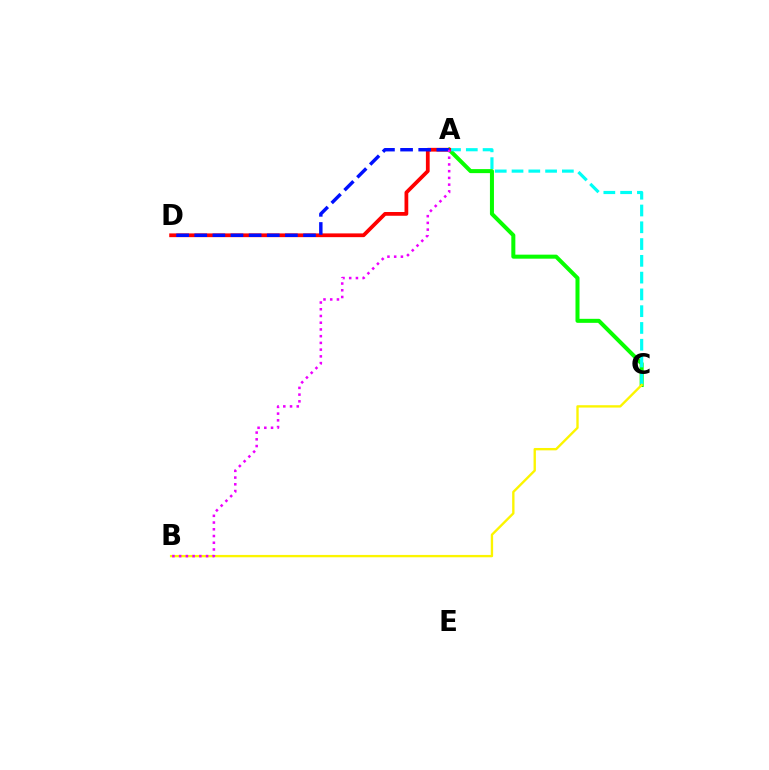{('A', 'C'): [{'color': '#08ff00', 'line_style': 'solid', 'thickness': 2.89}, {'color': '#00fff6', 'line_style': 'dashed', 'thickness': 2.28}], ('B', 'C'): [{'color': '#fcf500', 'line_style': 'solid', 'thickness': 1.7}], ('A', 'D'): [{'color': '#ff0000', 'line_style': 'solid', 'thickness': 2.7}, {'color': '#0010ff', 'line_style': 'dashed', 'thickness': 2.46}], ('A', 'B'): [{'color': '#ee00ff', 'line_style': 'dotted', 'thickness': 1.83}]}